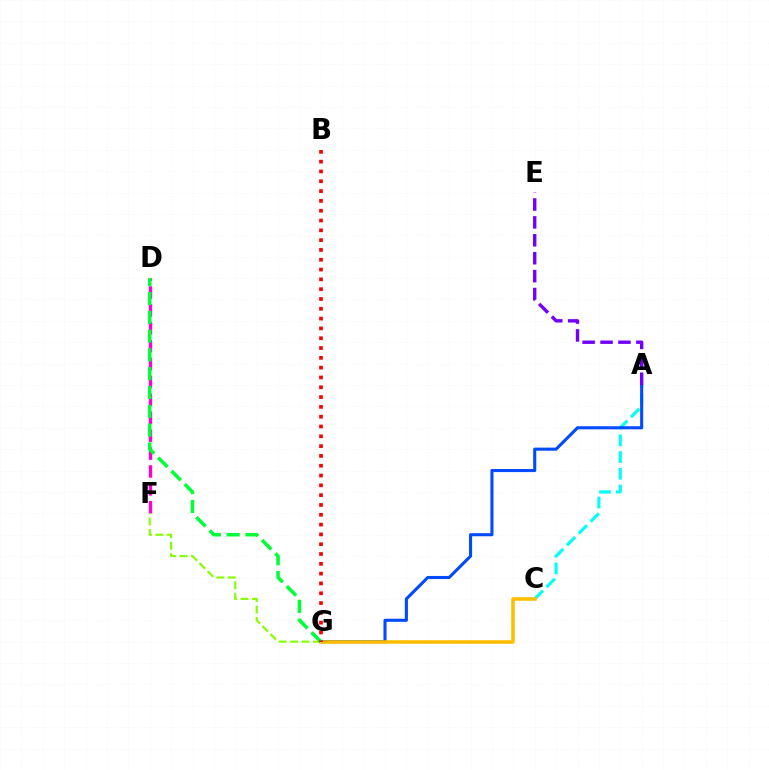{('D', 'F'): [{'color': '#ff00cf', 'line_style': 'dashed', 'thickness': 2.43}], ('A', 'C'): [{'color': '#00fff6', 'line_style': 'dashed', 'thickness': 2.27}], ('F', 'G'): [{'color': '#84ff00', 'line_style': 'dashed', 'thickness': 1.55}], ('A', 'G'): [{'color': '#004bff', 'line_style': 'solid', 'thickness': 2.21}], ('C', 'G'): [{'color': '#ffbd00', 'line_style': 'solid', 'thickness': 2.55}], ('A', 'E'): [{'color': '#7200ff', 'line_style': 'dashed', 'thickness': 2.43}], ('D', 'G'): [{'color': '#00ff39', 'line_style': 'dashed', 'thickness': 2.55}], ('B', 'G'): [{'color': '#ff0000', 'line_style': 'dotted', 'thickness': 2.67}]}